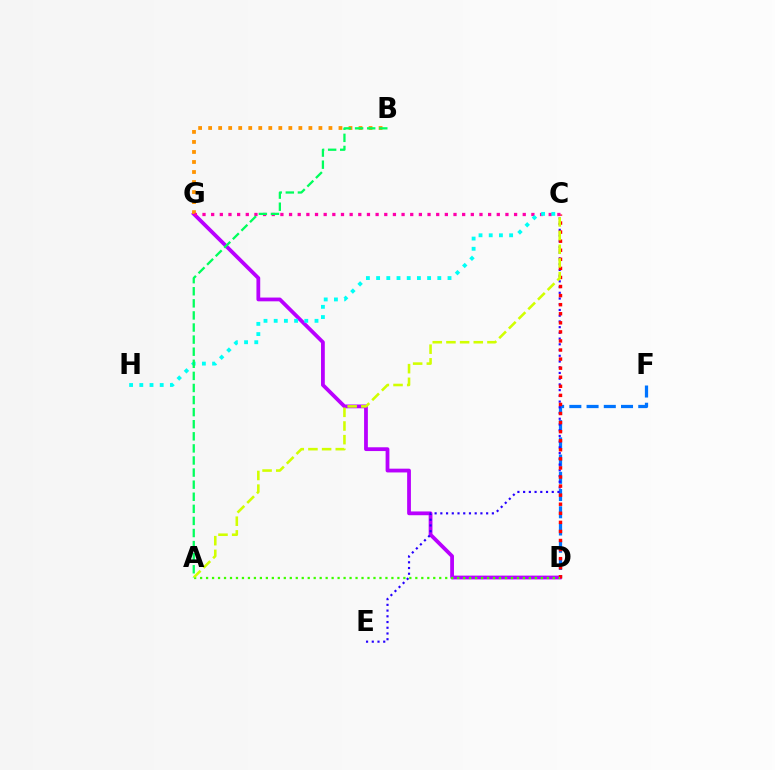{('D', 'F'): [{'color': '#0074ff', 'line_style': 'dashed', 'thickness': 2.34}], ('D', 'G'): [{'color': '#b900ff', 'line_style': 'solid', 'thickness': 2.72}], ('C', 'E'): [{'color': '#2500ff', 'line_style': 'dotted', 'thickness': 1.56}], ('C', 'D'): [{'color': '#ff0000', 'line_style': 'dotted', 'thickness': 2.46}], ('B', 'G'): [{'color': '#ff9400', 'line_style': 'dotted', 'thickness': 2.72}], ('A', 'D'): [{'color': '#3dff00', 'line_style': 'dotted', 'thickness': 1.62}], ('C', 'G'): [{'color': '#ff00ac', 'line_style': 'dotted', 'thickness': 2.35}], ('A', 'C'): [{'color': '#d1ff00', 'line_style': 'dashed', 'thickness': 1.86}], ('C', 'H'): [{'color': '#00fff6', 'line_style': 'dotted', 'thickness': 2.77}], ('A', 'B'): [{'color': '#00ff5c', 'line_style': 'dashed', 'thickness': 1.64}]}